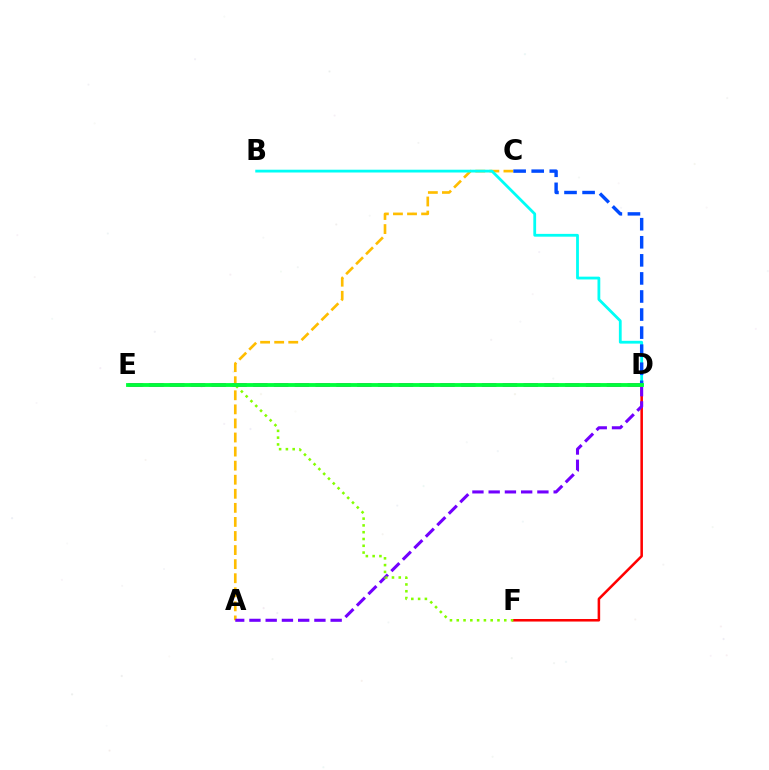{('D', 'F'): [{'color': '#ff0000', 'line_style': 'solid', 'thickness': 1.83}], ('A', 'C'): [{'color': '#ffbd00', 'line_style': 'dashed', 'thickness': 1.91}], ('A', 'D'): [{'color': '#7200ff', 'line_style': 'dashed', 'thickness': 2.21}], ('B', 'D'): [{'color': '#00fff6', 'line_style': 'solid', 'thickness': 2.01}], ('E', 'F'): [{'color': '#84ff00', 'line_style': 'dotted', 'thickness': 1.84}], ('D', 'E'): [{'color': '#ff00cf', 'line_style': 'dashed', 'thickness': 2.83}, {'color': '#00ff39', 'line_style': 'solid', 'thickness': 2.76}], ('C', 'D'): [{'color': '#004bff', 'line_style': 'dashed', 'thickness': 2.45}]}